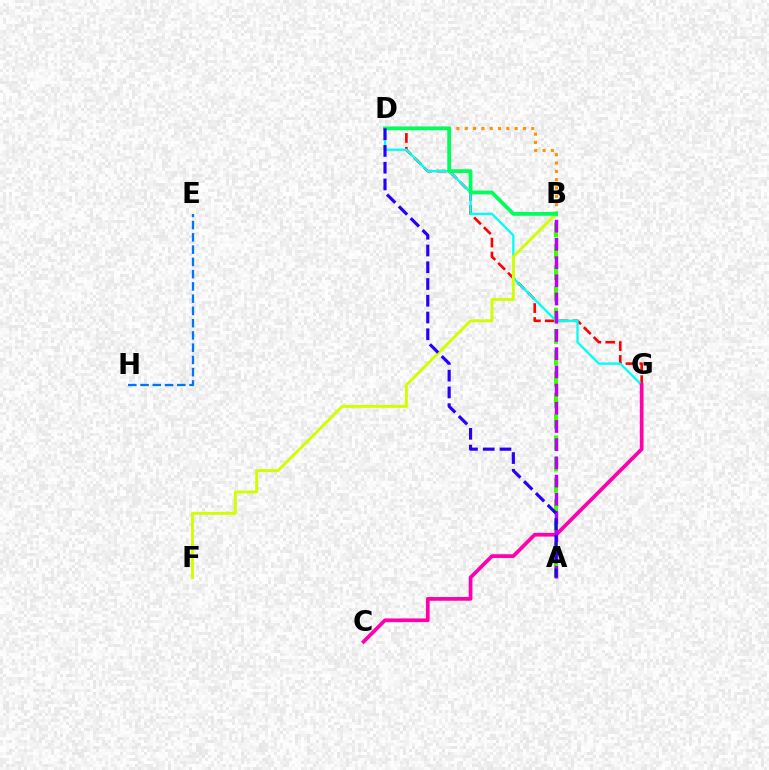{('D', 'G'): [{'color': '#ff0000', 'line_style': 'dashed', 'thickness': 1.88}, {'color': '#00fff6', 'line_style': 'solid', 'thickness': 1.66}], ('A', 'B'): [{'color': '#3dff00', 'line_style': 'dashed', 'thickness': 2.89}, {'color': '#b900ff', 'line_style': 'dashed', 'thickness': 2.47}], ('B', 'F'): [{'color': '#d1ff00', 'line_style': 'solid', 'thickness': 2.09}], ('C', 'G'): [{'color': '#ff00ac', 'line_style': 'solid', 'thickness': 2.68}], ('E', 'H'): [{'color': '#0074ff', 'line_style': 'dashed', 'thickness': 1.66}], ('B', 'D'): [{'color': '#ff9400', 'line_style': 'dotted', 'thickness': 2.26}, {'color': '#00ff5c', 'line_style': 'solid', 'thickness': 2.73}], ('A', 'D'): [{'color': '#2500ff', 'line_style': 'dashed', 'thickness': 2.28}]}